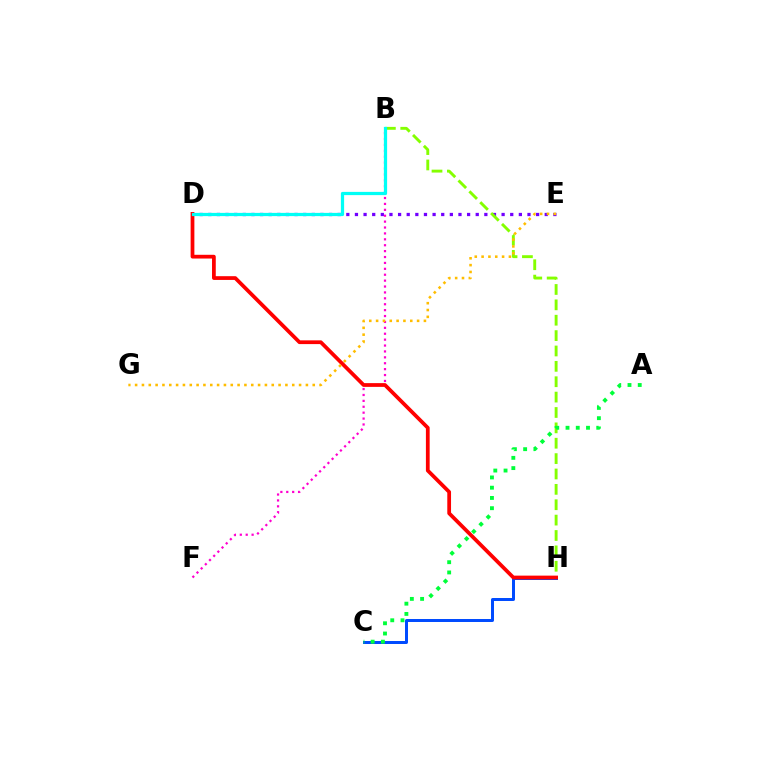{('D', 'E'): [{'color': '#7200ff', 'line_style': 'dotted', 'thickness': 2.34}], ('B', 'F'): [{'color': '#ff00cf', 'line_style': 'dotted', 'thickness': 1.6}], ('C', 'H'): [{'color': '#004bff', 'line_style': 'solid', 'thickness': 2.15}], ('B', 'H'): [{'color': '#84ff00', 'line_style': 'dashed', 'thickness': 2.09}], ('D', 'H'): [{'color': '#ff0000', 'line_style': 'solid', 'thickness': 2.7}], ('A', 'C'): [{'color': '#00ff39', 'line_style': 'dotted', 'thickness': 2.78}], ('E', 'G'): [{'color': '#ffbd00', 'line_style': 'dotted', 'thickness': 1.86}], ('B', 'D'): [{'color': '#00fff6', 'line_style': 'solid', 'thickness': 2.33}]}